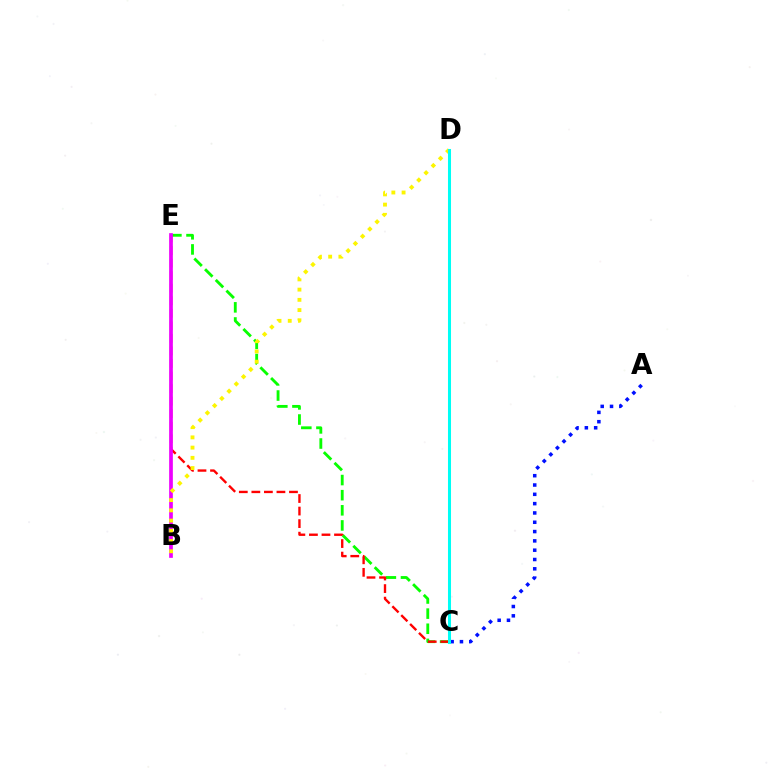{('C', 'E'): [{'color': '#08ff00', 'line_style': 'dashed', 'thickness': 2.06}, {'color': '#ff0000', 'line_style': 'dashed', 'thickness': 1.7}], ('B', 'E'): [{'color': '#ee00ff', 'line_style': 'solid', 'thickness': 2.67}], ('B', 'D'): [{'color': '#fcf500', 'line_style': 'dotted', 'thickness': 2.78}], ('A', 'C'): [{'color': '#0010ff', 'line_style': 'dotted', 'thickness': 2.53}], ('C', 'D'): [{'color': '#00fff6', 'line_style': 'solid', 'thickness': 2.18}]}